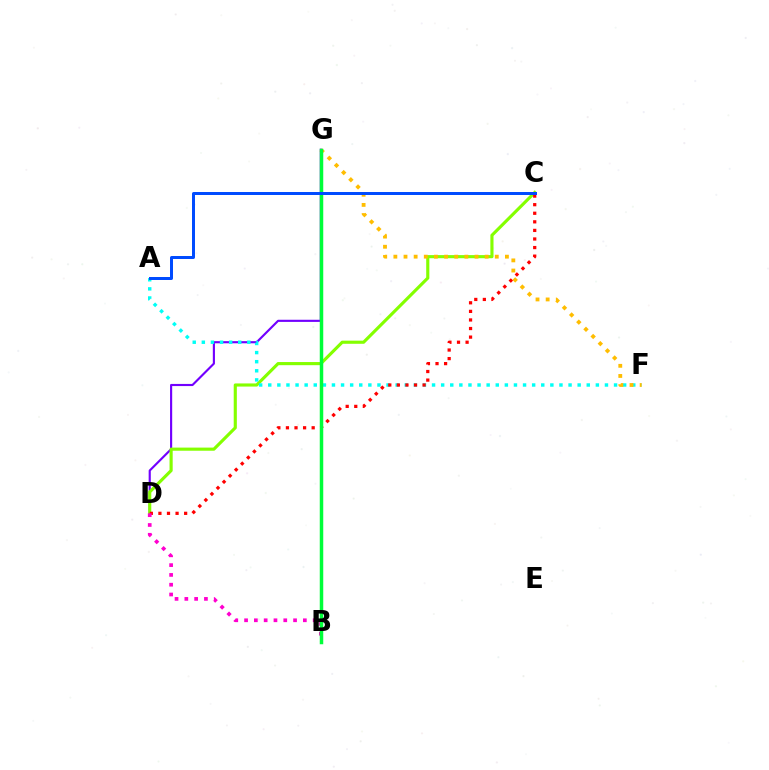{('D', 'G'): [{'color': '#7200ff', 'line_style': 'solid', 'thickness': 1.54}], ('C', 'D'): [{'color': '#84ff00', 'line_style': 'solid', 'thickness': 2.26}, {'color': '#ff0000', 'line_style': 'dotted', 'thickness': 2.33}], ('A', 'F'): [{'color': '#00fff6', 'line_style': 'dotted', 'thickness': 2.47}], ('F', 'G'): [{'color': '#ffbd00', 'line_style': 'dotted', 'thickness': 2.76}], ('B', 'D'): [{'color': '#ff00cf', 'line_style': 'dotted', 'thickness': 2.66}], ('B', 'G'): [{'color': '#00ff39', 'line_style': 'solid', 'thickness': 2.52}], ('A', 'C'): [{'color': '#004bff', 'line_style': 'solid', 'thickness': 2.15}]}